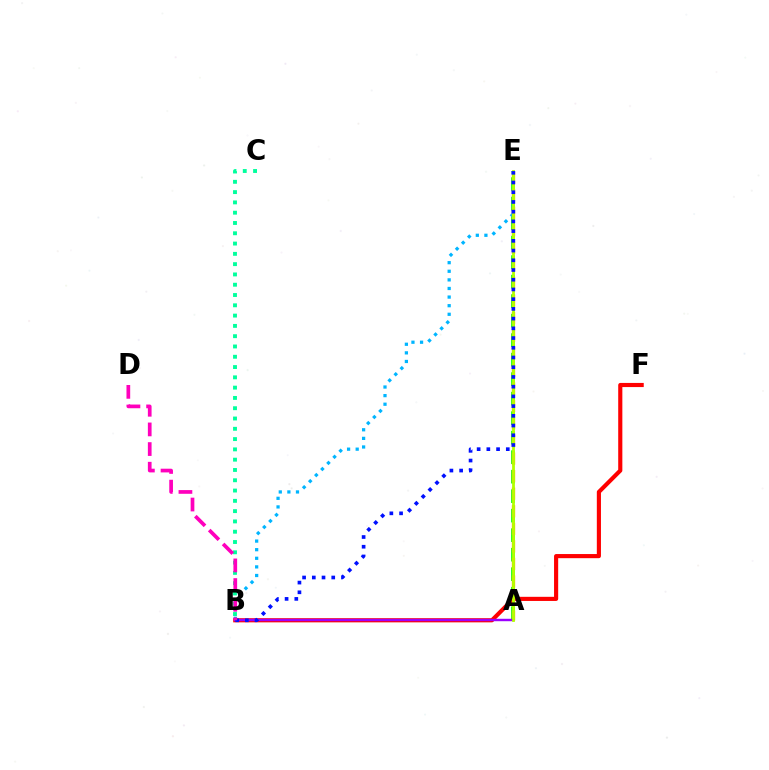{('A', 'E'): [{'color': '#08ff00', 'line_style': 'dashed', 'thickness': 2.65}, {'color': '#ffa500', 'line_style': 'dashed', 'thickness': 2.39}, {'color': '#b3ff00', 'line_style': 'solid', 'thickness': 2.0}], ('B', 'E'): [{'color': '#00b5ff', 'line_style': 'dotted', 'thickness': 2.34}, {'color': '#0010ff', 'line_style': 'dotted', 'thickness': 2.64}], ('B', 'F'): [{'color': '#ff0000', 'line_style': 'solid', 'thickness': 2.98}], ('B', 'C'): [{'color': '#00ff9d', 'line_style': 'dotted', 'thickness': 2.8}], ('A', 'B'): [{'color': '#9b00ff', 'line_style': 'solid', 'thickness': 1.75}], ('B', 'D'): [{'color': '#ff00bd', 'line_style': 'dashed', 'thickness': 2.67}]}